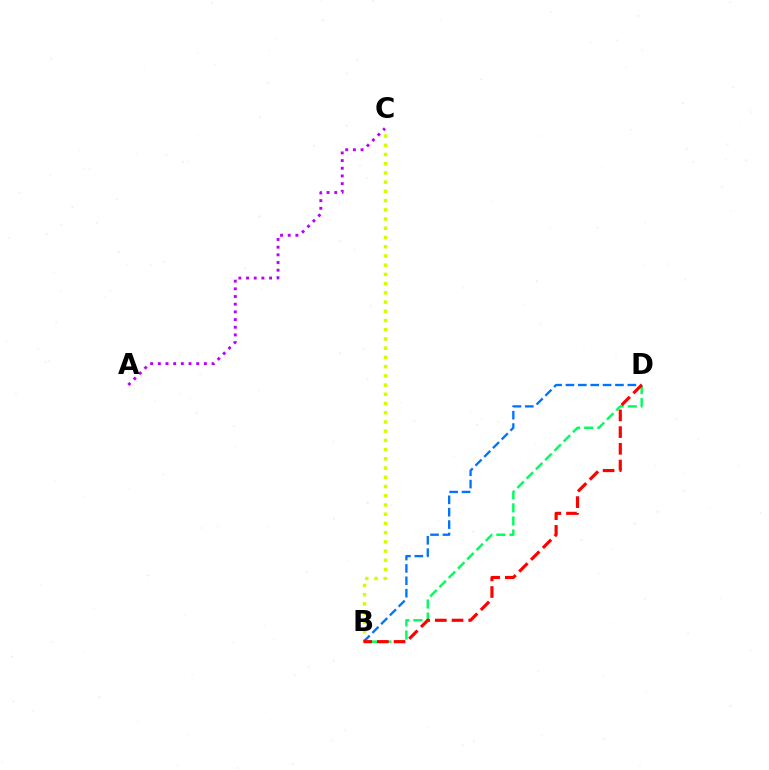{('A', 'C'): [{'color': '#b900ff', 'line_style': 'dotted', 'thickness': 2.09}], ('B', 'C'): [{'color': '#d1ff00', 'line_style': 'dotted', 'thickness': 2.51}], ('B', 'D'): [{'color': '#0074ff', 'line_style': 'dashed', 'thickness': 1.68}, {'color': '#00ff5c', 'line_style': 'dashed', 'thickness': 1.78}, {'color': '#ff0000', 'line_style': 'dashed', 'thickness': 2.27}]}